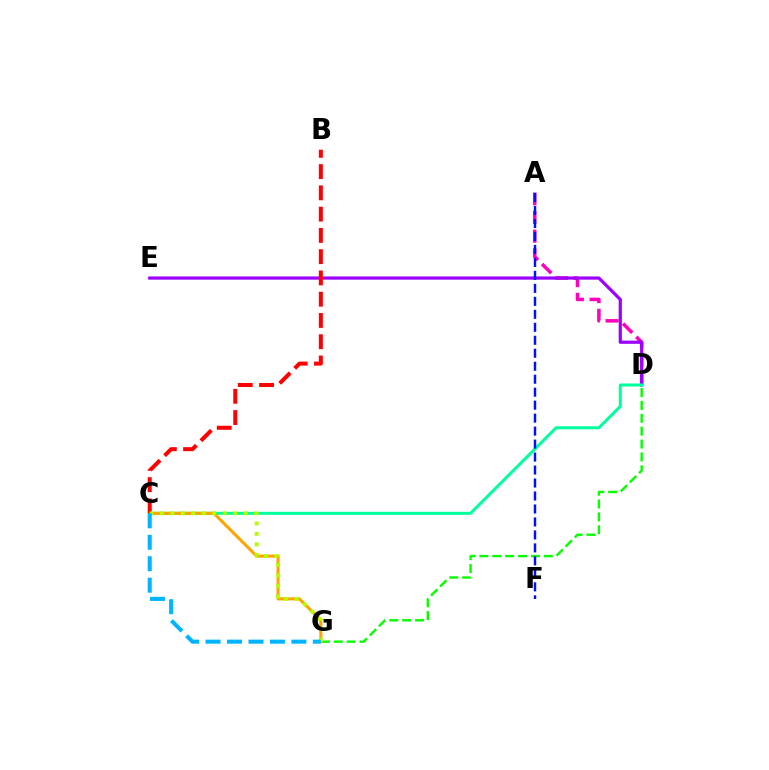{('A', 'D'): [{'color': '#ff00bd', 'line_style': 'dashed', 'thickness': 2.54}], ('D', 'E'): [{'color': '#9b00ff', 'line_style': 'solid', 'thickness': 2.3}], ('C', 'D'): [{'color': '#00ff9d', 'line_style': 'solid', 'thickness': 2.18}], ('D', 'G'): [{'color': '#08ff00', 'line_style': 'dashed', 'thickness': 1.75}], ('C', 'G'): [{'color': '#ffa500', 'line_style': 'solid', 'thickness': 2.19}, {'color': '#b3ff00', 'line_style': 'dotted', 'thickness': 2.85}, {'color': '#00b5ff', 'line_style': 'dashed', 'thickness': 2.91}], ('B', 'C'): [{'color': '#ff0000', 'line_style': 'dashed', 'thickness': 2.89}], ('A', 'F'): [{'color': '#0010ff', 'line_style': 'dashed', 'thickness': 1.76}]}